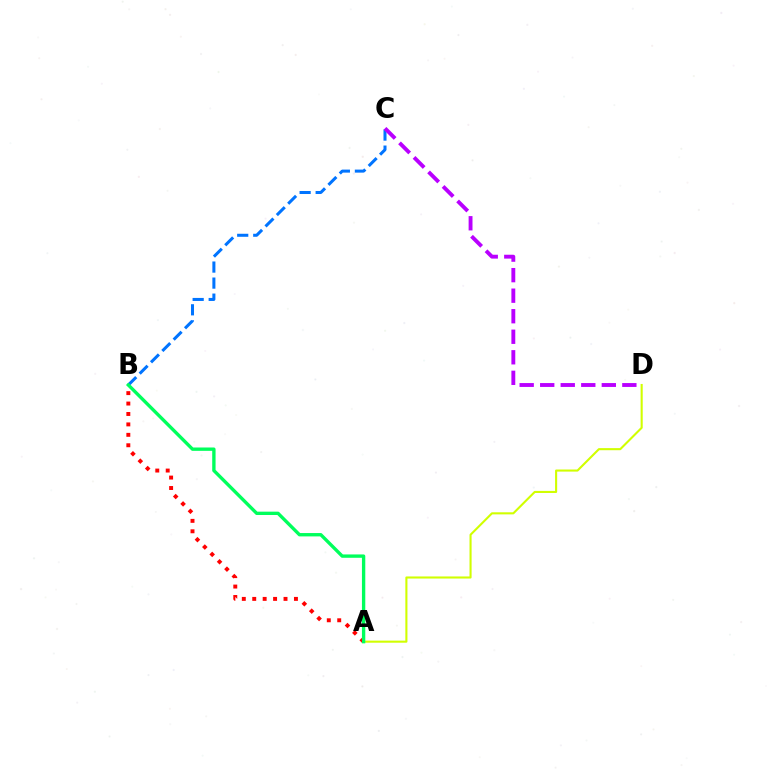{('B', 'C'): [{'color': '#0074ff', 'line_style': 'dashed', 'thickness': 2.18}], ('C', 'D'): [{'color': '#b900ff', 'line_style': 'dashed', 'thickness': 2.79}], ('A', 'B'): [{'color': '#ff0000', 'line_style': 'dotted', 'thickness': 2.83}, {'color': '#00ff5c', 'line_style': 'solid', 'thickness': 2.41}], ('A', 'D'): [{'color': '#d1ff00', 'line_style': 'solid', 'thickness': 1.51}]}